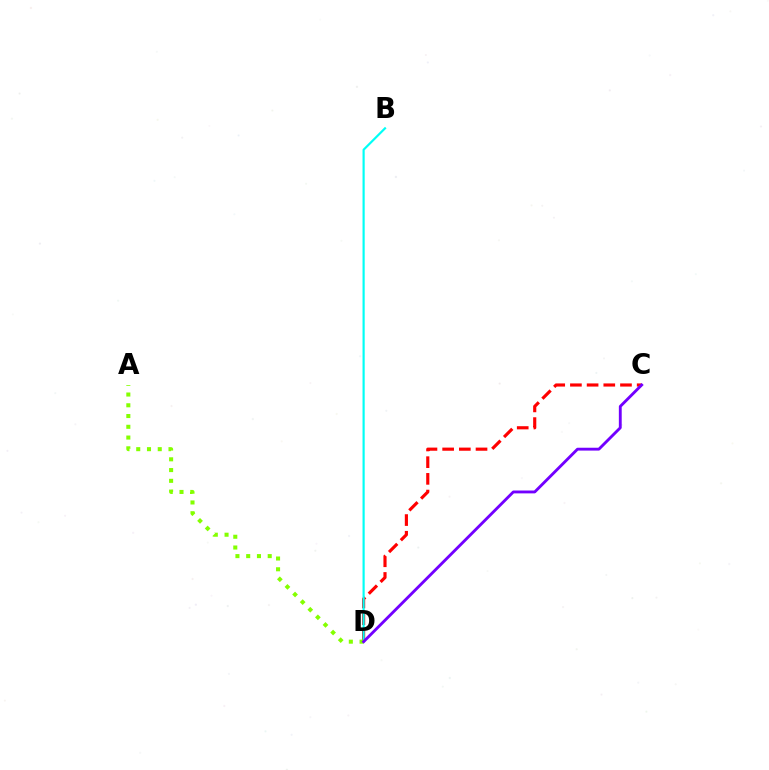{('C', 'D'): [{'color': '#ff0000', 'line_style': 'dashed', 'thickness': 2.27}, {'color': '#7200ff', 'line_style': 'solid', 'thickness': 2.06}], ('B', 'D'): [{'color': '#00fff6', 'line_style': 'solid', 'thickness': 1.57}], ('A', 'D'): [{'color': '#84ff00', 'line_style': 'dotted', 'thickness': 2.92}]}